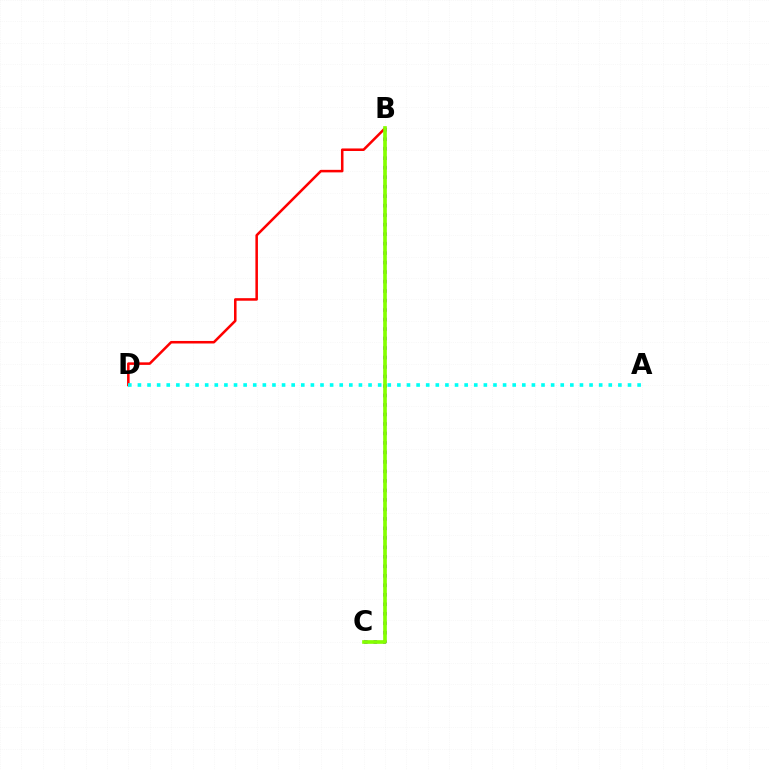{('B', 'C'): [{'color': '#7200ff', 'line_style': 'dotted', 'thickness': 2.58}, {'color': '#84ff00', 'line_style': 'solid', 'thickness': 2.64}], ('B', 'D'): [{'color': '#ff0000', 'line_style': 'solid', 'thickness': 1.83}], ('A', 'D'): [{'color': '#00fff6', 'line_style': 'dotted', 'thickness': 2.61}]}